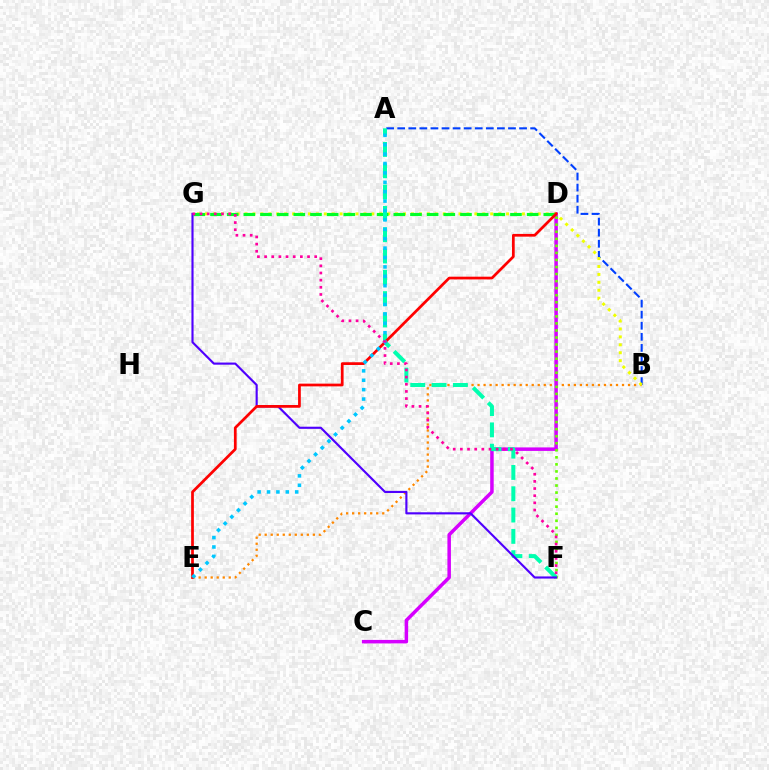{('B', 'E'): [{'color': '#ff8800', 'line_style': 'dotted', 'thickness': 1.64}], ('A', 'B'): [{'color': '#003fff', 'line_style': 'dashed', 'thickness': 1.51}], ('C', 'D'): [{'color': '#d600ff', 'line_style': 'solid', 'thickness': 2.52}], ('D', 'F'): [{'color': '#66ff00', 'line_style': 'dotted', 'thickness': 1.92}], ('B', 'G'): [{'color': '#eeff00', 'line_style': 'dotted', 'thickness': 2.15}], ('D', 'G'): [{'color': '#00ff27', 'line_style': 'dashed', 'thickness': 2.26}], ('A', 'F'): [{'color': '#00ffaf', 'line_style': 'dashed', 'thickness': 2.9}], ('F', 'G'): [{'color': '#4f00ff', 'line_style': 'solid', 'thickness': 1.54}, {'color': '#ff00a0', 'line_style': 'dotted', 'thickness': 1.94}], ('D', 'E'): [{'color': '#ff0000', 'line_style': 'solid', 'thickness': 1.97}], ('A', 'E'): [{'color': '#00c7ff', 'line_style': 'dotted', 'thickness': 2.55}]}